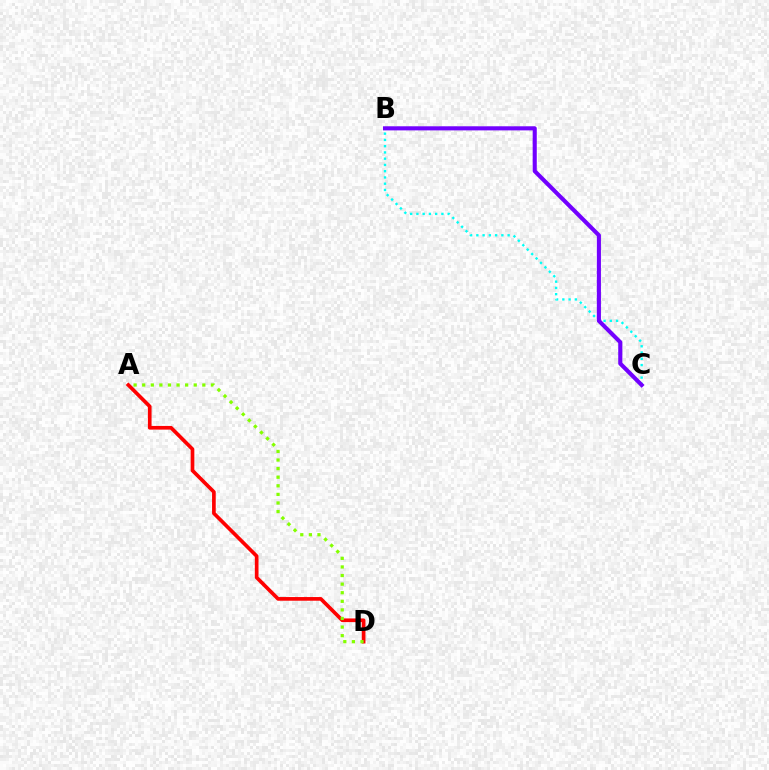{('B', 'C'): [{'color': '#00fff6', 'line_style': 'dotted', 'thickness': 1.7}, {'color': '#7200ff', 'line_style': 'solid', 'thickness': 2.95}], ('A', 'D'): [{'color': '#ff0000', 'line_style': 'solid', 'thickness': 2.65}, {'color': '#84ff00', 'line_style': 'dotted', 'thickness': 2.33}]}